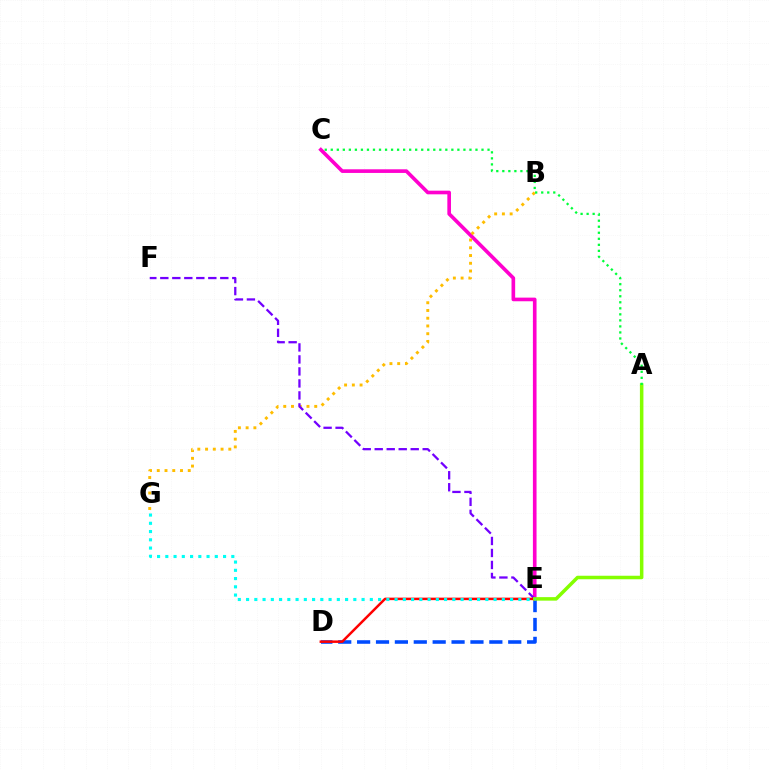{('D', 'E'): [{'color': '#004bff', 'line_style': 'dashed', 'thickness': 2.57}, {'color': '#ff0000', 'line_style': 'solid', 'thickness': 1.79}], ('C', 'E'): [{'color': '#ff00cf', 'line_style': 'solid', 'thickness': 2.62}], ('B', 'G'): [{'color': '#ffbd00', 'line_style': 'dotted', 'thickness': 2.1}], ('E', 'F'): [{'color': '#7200ff', 'line_style': 'dashed', 'thickness': 1.63}], ('A', 'E'): [{'color': '#84ff00', 'line_style': 'solid', 'thickness': 2.53}], ('E', 'G'): [{'color': '#00fff6', 'line_style': 'dotted', 'thickness': 2.24}], ('A', 'C'): [{'color': '#00ff39', 'line_style': 'dotted', 'thickness': 1.64}]}